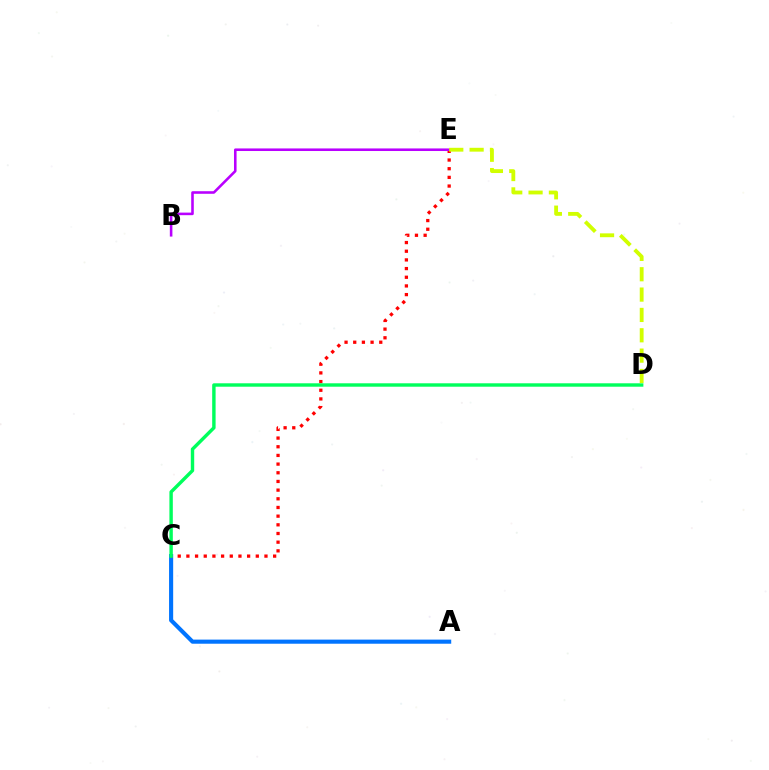{('A', 'C'): [{'color': '#0074ff', 'line_style': 'solid', 'thickness': 2.96}], ('C', 'E'): [{'color': '#ff0000', 'line_style': 'dotted', 'thickness': 2.36}], ('C', 'D'): [{'color': '#00ff5c', 'line_style': 'solid', 'thickness': 2.46}], ('B', 'E'): [{'color': '#b900ff', 'line_style': 'solid', 'thickness': 1.86}], ('D', 'E'): [{'color': '#d1ff00', 'line_style': 'dashed', 'thickness': 2.76}]}